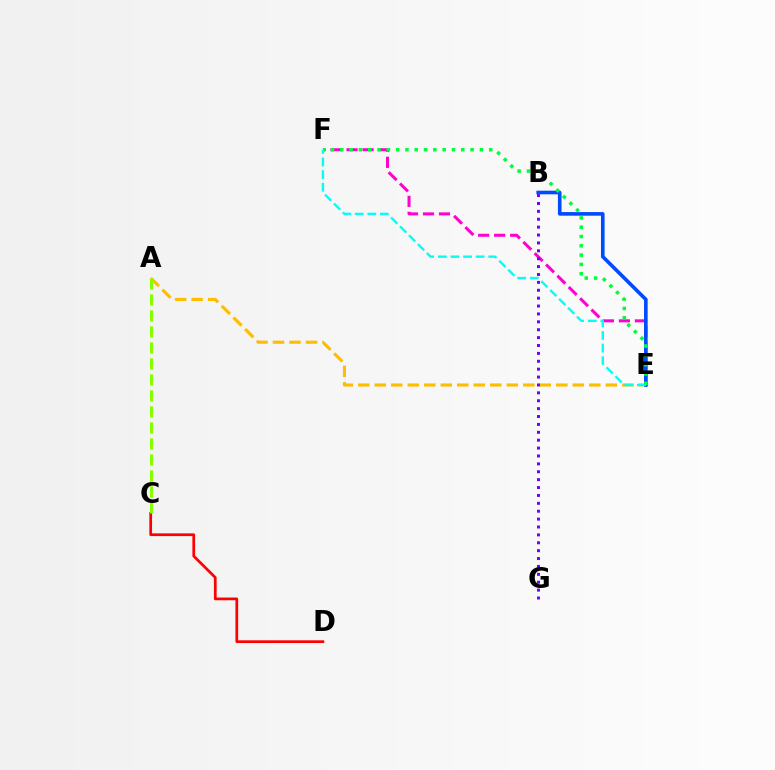{('A', 'E'): [{'color': '#ffbd00', 'line_style': 'dashed', 'thickness': 2.24}], ('E', 'F'): [{'color': '#ff00cf', 'line_style': 'dashed', 'thickness': 2.17}, {'color': '#00ff39', 'line_style': 'dotted', 'thickness': 2.53}, {'color': '#00fff6', 'line_style': 'dashed', 'thickness': 1.71}], ('B', 'E'): [{'color': '#004bff', 'line_style': 'solid', 'thickness': 2.6}], ('C', 'D'): [{'color': '#ff0000', 'line_style': 'solid', 'thickness': 1.96}], ('B', 'G'): [{'color': '#7200ff', 'line_style': 'dotted', 'thickness': 2.14}], ('A', 'C'): [{'color': '#84ff00', 'line_style': 'dashed', 'thickness': 2.17}]}